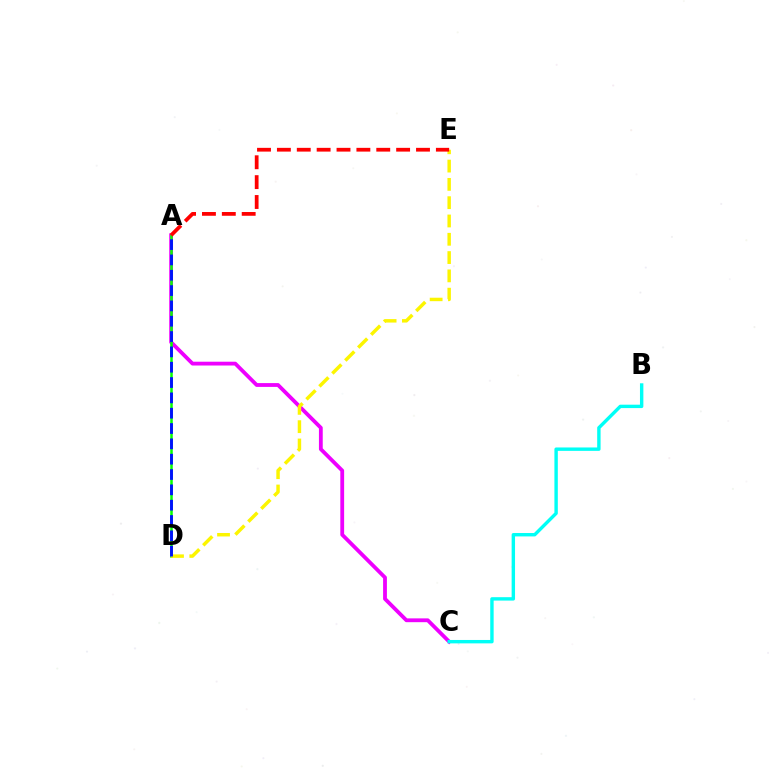{('A', 'C'): [{'color': '#ee00ff', 'line_style': 'solid', 'thickness': 2.74}], ('A', 'D'): [{'color': '#08ff00', 'line_style': 'solid', 'thickness': 1.82}, {'color': '#0010ff', 'line_style': 'dashed', 'thickness': 2.08}], ('D', 'E'): [{'color': '#fcf500', 'line_style': 'dashed', 'thickness': 2.49}], ('B', 'C'): [{'color': '#00fff6', 'line_style': 'solid', 'thickness': 2.45}], ('A', 'E'): [{'color': '#ff0000', 'line_style': 'dashed', 'thickness': 2.7}]}